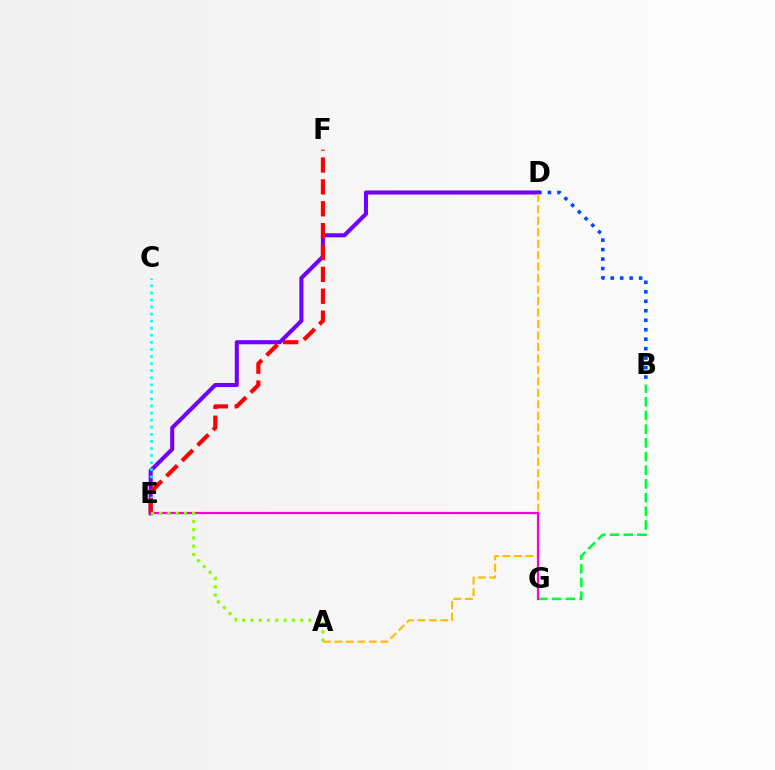{('B', 'D'): [{'color': '#004bff', 'line_style': 'dotted', 'thickness': 2.57}], ('D', 'E'): [{'color': '#7200ff', 'line_style': 'solid', 'thickness': 2.93}], ('A', 'D'): [{'color': '#ffbd00', 'line_style': 'dashed', 'thickness': 1.56}], ('B', 'G'): [{'color': '#00ff39', 'line_style': 'dashed', 'thickness': 1.86}], ('C', 'E'): [{'color': '#00fff6', 'line_style': 'dotted', 'thickness': 1.92}], ('E', 'G'): [{'color': '#ff00cf', 'line_style': 'solid', 'thickness': 1.58}], ('E', 'F'): [{'color': '#ff0000', 'line_style': 'dashed', 'thickness': 2.97}], ('A', 'E'): [{'color': '#84ff00', 'line_style': 'dotted', 'thickness': 2.24}]}